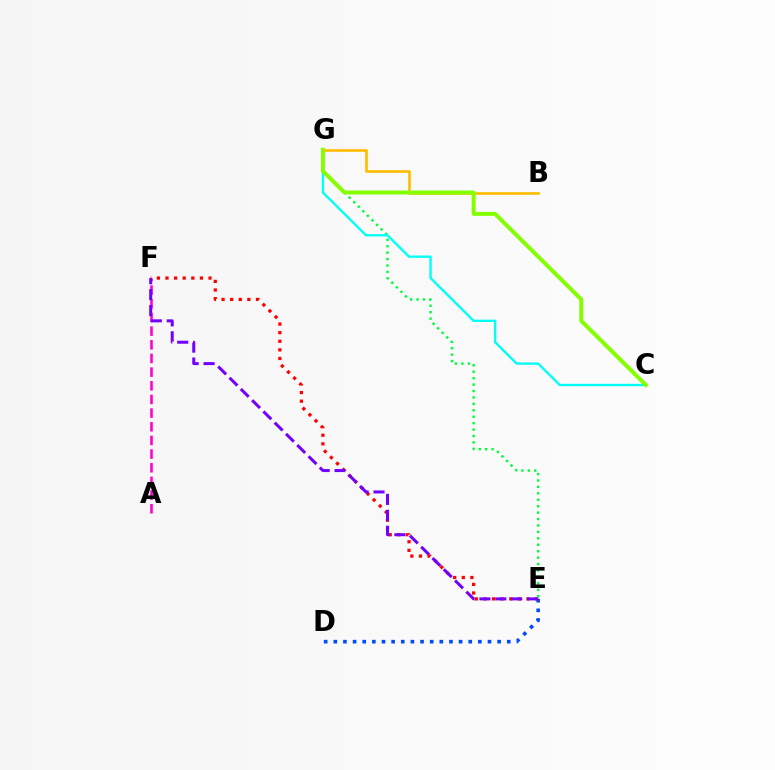{('D', 'E'): [{'color': '#004bff', 'line_style': 'dotted', 'thickness': 2.62}], ('A', 'F'): [{'color': '#ff00cf', 'line_style': 'dashed', 'thickness': 1.86}], ('E', 'F'): [{'color': '#ff0000', 'line_style': 'dotted', 'thickness': 2.34}, {'color': '#7200ff', 'line_style': 'dashed', 'thickness': 2.16}], ('E', 'G'): [{'color': '#00ff39', 'line_style': 'dotted', 'thickness': 1.75}], ('C', 'G'): [{'color': '#00fff6', 'line_style': 'solid', 'thickness': 1.69}, {'color': '#84ff00', 'line_style': 'solid', 'thickness': 2.85}], ('B', 'G'): [{'color': '#ffbd00', 'line_style': 'solid', 'thickness': 1.92}]}